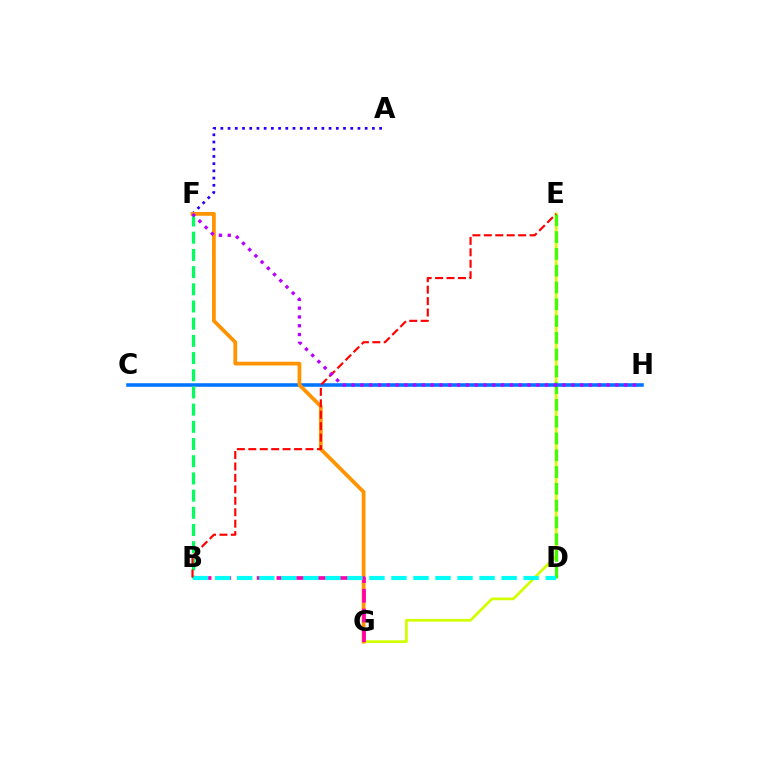{('A', 'F'): [{'color': '#2500ff', 'line_style': 'dotted', 'thickness': 1.96}], ('E', 'G'): [{'color': '#d1ff00', 'line_style': 'solid', 'thickness': 1.95}], ('D', 'E'): [{'color': '#3dff00', 'line_style': 'dashed', 'thickness': 2.28}], ('C', 'H'): [{'color': '#0074ff', 'line_style': 'solid', 'thickness': 2.56}], ('F', 'G'): [{'color': '#ff9400', 'line_style': 'solid', 'thickness': 2.71}], ('B', 'F'): [{'color': '#00ff5c', 'line_style': 'dashed', 'thickness': 2.34}], ('B', 'G'): [{'color': '#ff00ac', 'line_style': 'dashed', 'thickness': 2.67}], ('B', 'D'): [{'color': '#00fff6', 'line_style': 'dashed', 'thickness': 2.99}], ('B', 'E'): [{'color': '#ff0000', 'line_style': 'dashed', 'thickness': 1.55}], ('F', 'H'): [{'color': '#b900ff', 'line_style': 'dotted', 'thickness': 2.39}]}